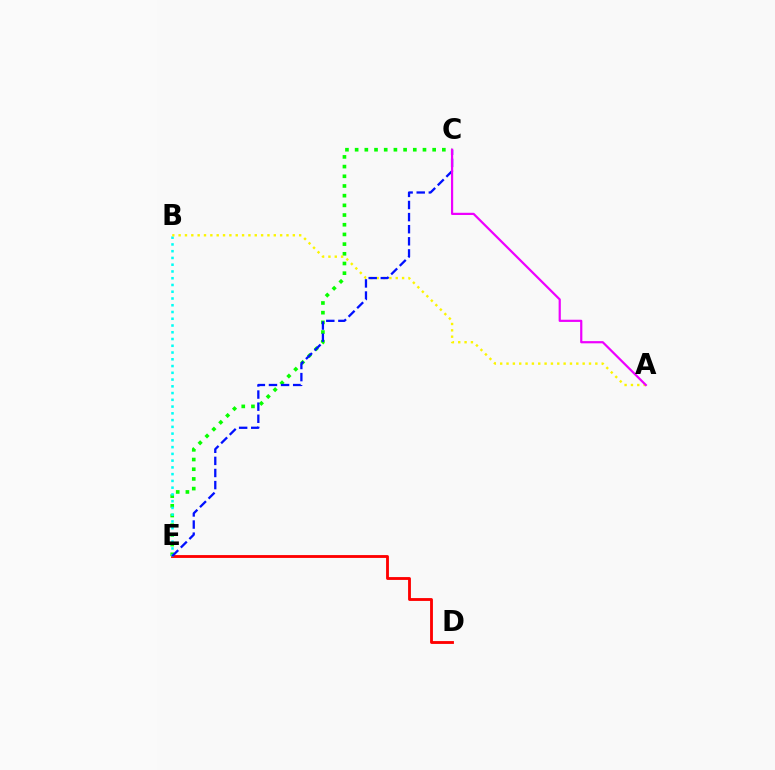{('C', 'E'): [{'color': '#08ff00', 'line_style': 'dotted', 'thickness': 2.63}, {'color': '#0010ff', 'line_style': 'dashed', 'thickness': 1.64}], ('D', 'E'): [{'color': '#ff0000', 'line_style': 'solid', 'thickness': 2.05}], ('B', 'E'): [{'color': '#00fff6', 'line_style': 'dotted', 'thickness': 1.84}], ('A', 'B'): [{'color': '#fcf500', 'line_style': 'dotted', 'thickness': 1.72}], ('A', 'C'): [{'color': '#ee00ff', 'line_style': 'solid', 'thickness': 1.59}]}